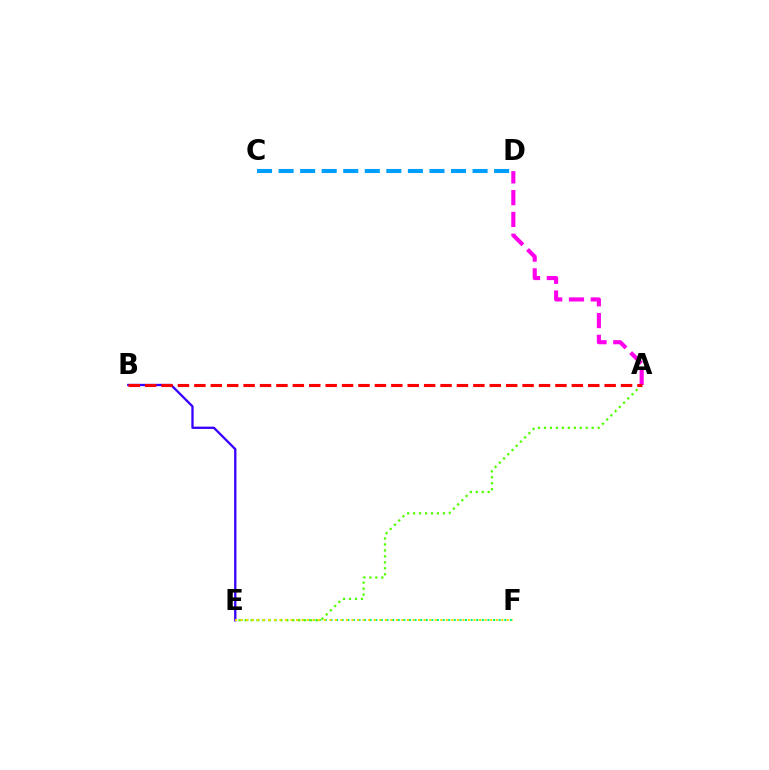{('E', 'F'): [{'color': '#00ff86', 'line_style': 'dotted', 'thickness': 1.52}, {'color': '#ffd500', 'line_style': 'dotted', 'thickness': 1.51}], ('A', 'D'): [{'color': '#ff00ed', 'line_style': 'dashed', 'thickness': 2.96}], ('A', 'E'): [{'color': '#4fff00', 'line_style': 'dotted', 'thickness': 1.62}], ('B', 'E'): [{'color': '#3700ff', 'line_style': 'solid', 'thickness': 1.66}], ('C', 'D'): [{'color': '#009eff', 'line_style': 'dashed', 'thickness': 2.93}], ('A', 'B'): [{'color': '#ff0000', 'line_style': 'dashed', 'thickness': 2.23}]}